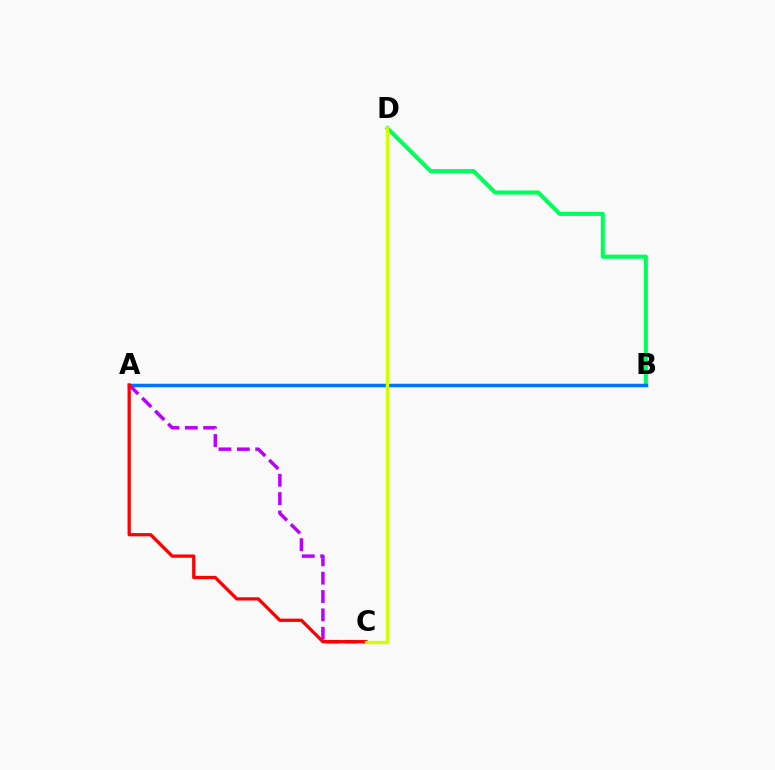{('B', 'D'): [{'color': '#00ff5c', 'line_style': 'solid', 'thickness': 2.95}], ('A', 'B'): [{'color': '#0074ff', 'line_style': 'solid', 'thickness': 2.51}], ('A', 'C'): [{'color': '#b900ff', 'line_style': 'dashed', 'thickness': 2.49}, {'color': '#ff0000', 'line_style': 'solid', 'thickness': 2.35}], ('C', 'D'): [{'color': '#d1ff00', 'line_style': 'solid', 'thickness': 2.41}]}